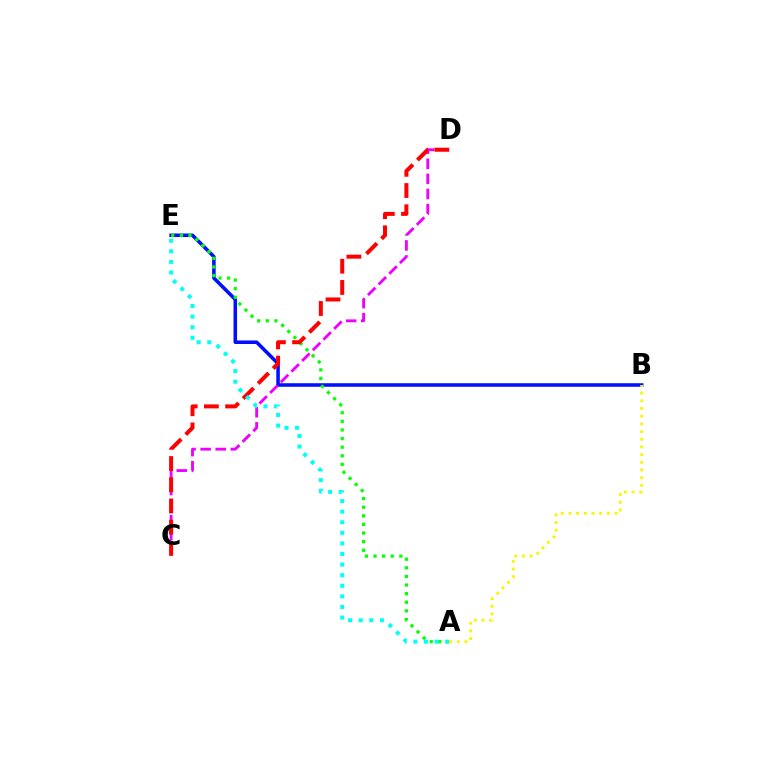{('B', 'E'): [{'color': '#0010ff', 'line_style': 'solid', 'thickness': 2.56}], ('C', 'D'): [{'color': '#ee00ff', 'line_style': 'dashed', 'thickness': 2.05}, {'color': '#ff0000', 'line_style': 'dashed', 'thickness': 2.88}], ('A', 'E'): [{'color': '#08ff00', 'line_style': 'dotted', 'thickness': 2.34}, {'color': '#00fff6', 'line_style': 'dotted', 'thickness': 2.88}], ('A', 'B'): [{'color': '#fcf500', 'line_style': 'dotted', 'thickness': 2.09}]}